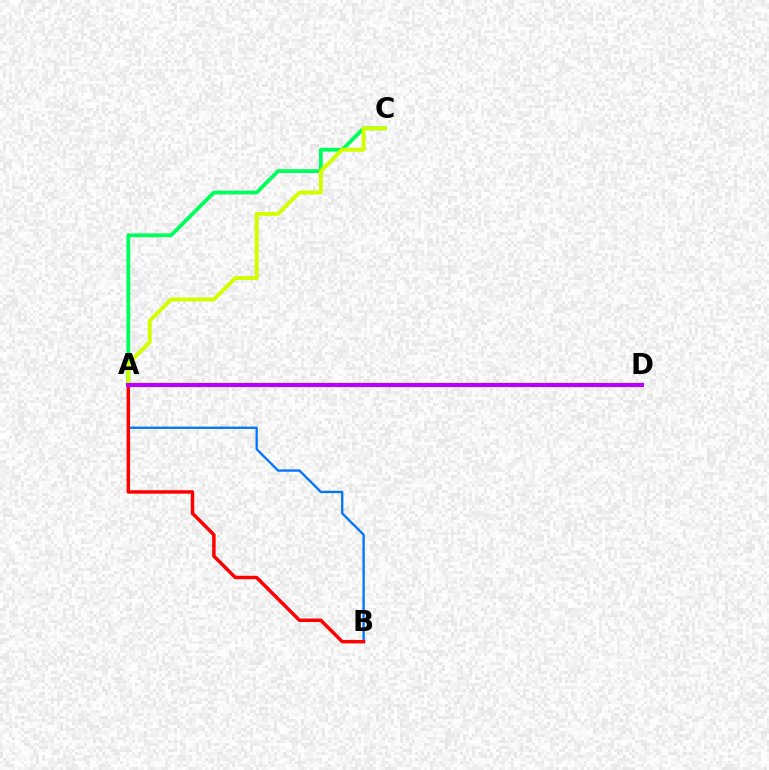{('A', 'C'): [{'color': '#00ff5c', 'line_style': 'solid', 'thickness': 2.74}, {'color': '#d1ff00', 'line_style': 'solid', 'thickness': 2.83}], ('A', 'B'): [{'color': '#0074ff', 'line_style': 'solid', 'thickness': 1.65}, {'color': '#ff0000', 'line_style': 'solid', 'thickness': 2.49}], ('A', 'D'): [{'color': '#b900ff', 'line_style': 'solid', 'thickness': 2.97}]}